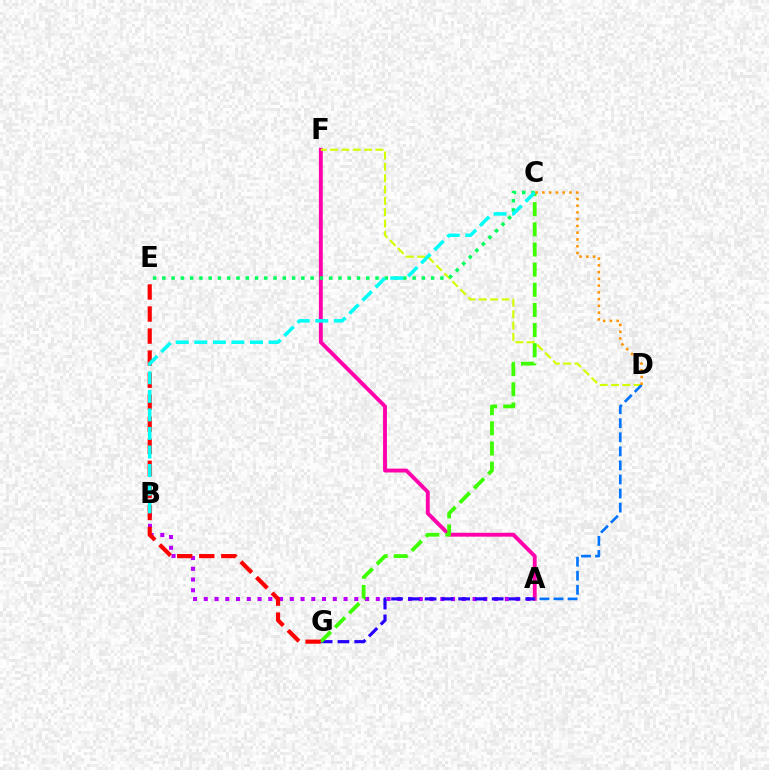{('A', 'B'): [{'color': '#b900ff', 'line_style': 'dotted', 'thickness': 2.92}], ('A', 'F'): [{'color': '#ff00ac', 'line_style': 'solid', 'thickness': 2.78}], ('D', 'F'): [{'color': '#d1ff00', 'line_style': 'dashed', 'thickness': 1.54}], ('A', 'G'): [{'color': '#2500ff', 'line_style': 'dashed', 'thickness': 2.28}], ('C', 'G'): [{'color': '#3dff00', 'line_style': 'dashed', 'thickness': 2.74}], ('A', 'D'): [{'color': '#0074ff', 'line_style': 'dashed', 'thickness': 1.91}], ('C', 'E'): [{'color': '#00ff5c', 'line_style': 'dotted', 'thickness': 2.52}], ('E', 'G'): [{'color': '#ff0000', 'line_style': 'dashed', 'thickness': 3.0}], ('B', 'C'): [{'color': '#00fff6', 'line_style': 'dashed', 'thickness': 2.52}], ('C', 'D'): [{'color': '#ff9400', 'line_style': 'dotted', 'thickness': 1.84}]}